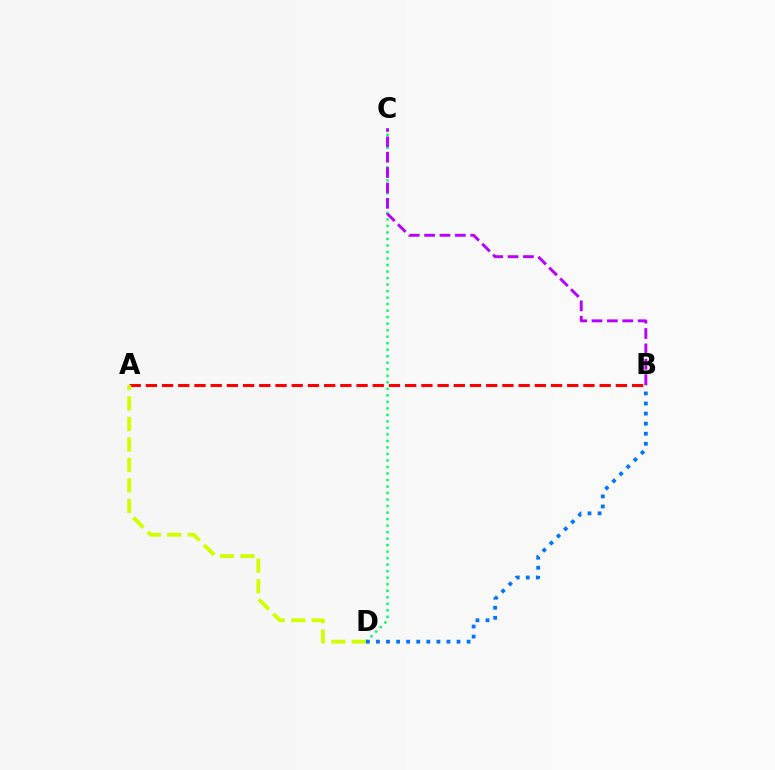{('C', 'D'): [{'color': '#00ff5c', 'line_style': 'dotted', 'thickness': 1.77}], ('B', 'C'): [{'color': '#b900ff', 'line_style': 'dashed', 'thickness': 2.09}], ('A', 'B'): [{'color': '#ff0000', 'line_style': 'dashed', 'thickness': 2.2}], ('B', 'D'): [{'color': '#0074ff', 'line_style': 'dotted', 'thickness': 2.74}], ('A', 'D'): [{'color': '#d1ff00', 'line_style': 'dashed', 'thickness': 2.78}]}